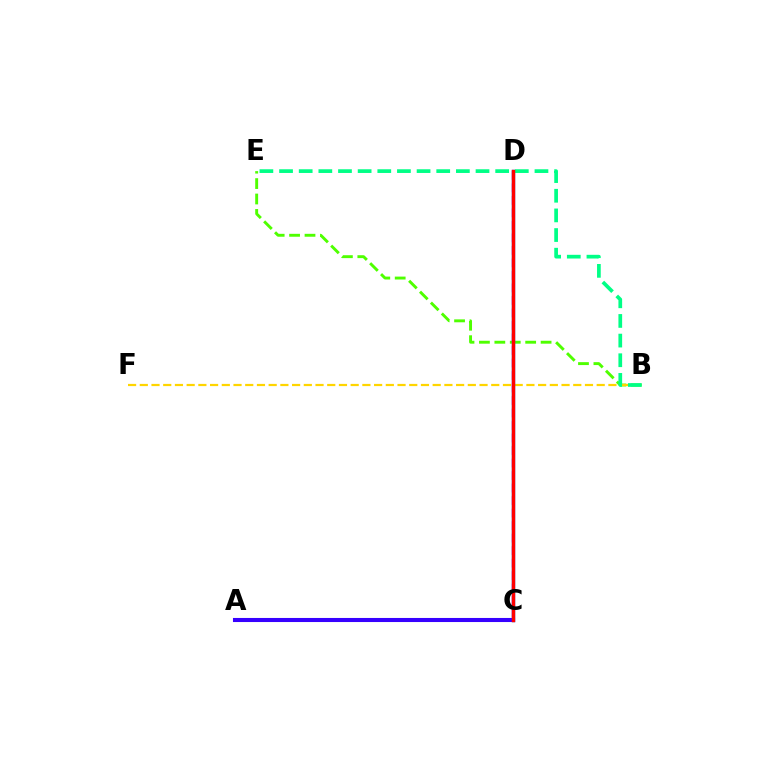{('C', 'D'): [{'color': '#ff00ed', 'line_style': 'dashed', 'thickness': 1.7}, {'color': '#009eff', 'line_style': 'solid', 'thickness': 2.46}, {'color': '#ff0000', 'line_style': 'solid', 'thickness': 2.44}], ('B', 'E'): [{'color': '#4fff00', 'line_style': 'dashed', 'thickness': 2.09}, {'color': '#00ff86', 'line_style': 'dashed', 'thickness': 2.67}], ('B', 'F'): [{'color': '#ffd500', 'line_style': 'dashed', 'thickness': 1.59}], ('A', 'C'): [{'color': '#3700ff', 'line_style': 'solid', 'thickness': 2.93}]}